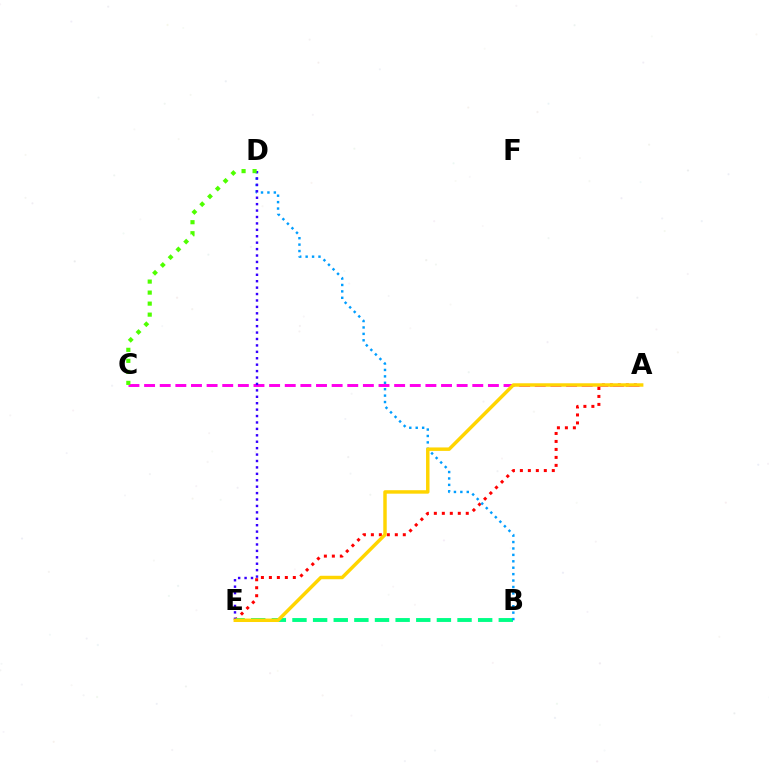{('A', 'E'): [{'color': '#ff0000', 'line_style': 'dotted', 'thickness': 2.17}, {'color': '#ffd500', 'line_style': 'solid', 'thickness': 2.49}], ('B', 'E'): [{'color': '#00ff86', 'line_style': 'dashed', 'thickness': 2.8}], ('B', 'D'): [{'color': '#009eff', 'line_style': 'dotted', 'thickness': 1.74}], ('A', 'C'): [{'color': '#ff00ed', 'line_style': 'dashed', 'thickness': 2.12}], ('D', 'E'): [{'color': '#3700ff', 'line_style': 'dotted', 'thickness': 1.74}], ('C', 'D'): [{'color': '#4fff00', 'line_style': 'dotted', 'thickness': 2.99}]}